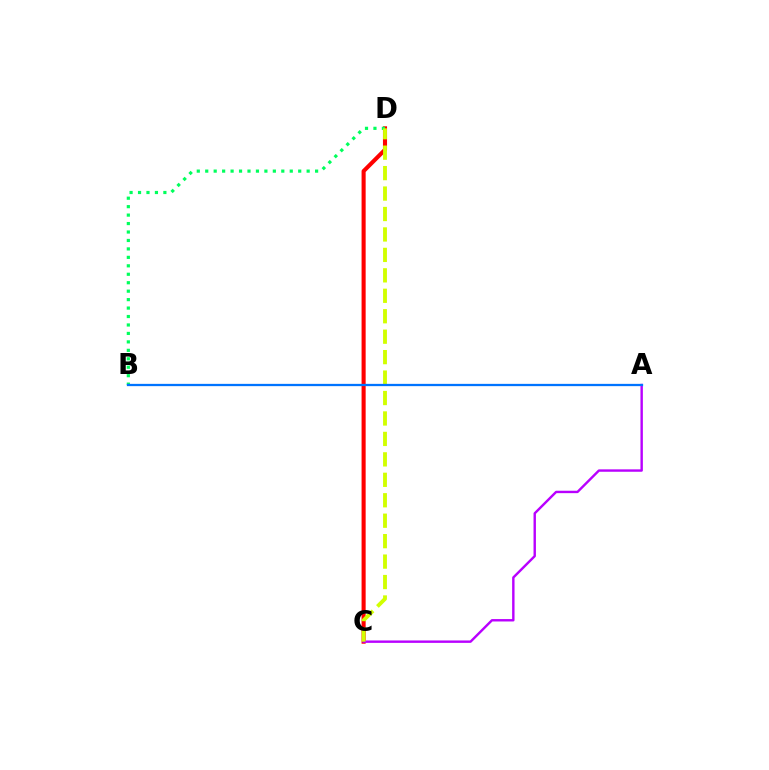{('C', 'D'): [{'color': '#ff0000', 'line_style': 'solid', 'thickness': 2.94}, {'color': '#d1ff00', 'line_style': 'dashed', 'thickness': 2.78}], ('A', 'C'): [{'color': '#b900ff', 'line_style': 'solid', 'thickness': 1.73}], ('B', 'D'): [{'color': '#00ff5c', 'line_style': 'dotted', 'thickness': 2.3}], ('A', 'B'): [{'color': '#0074ff', 'line_style': 'solid', 'thickness': 1.64}]}